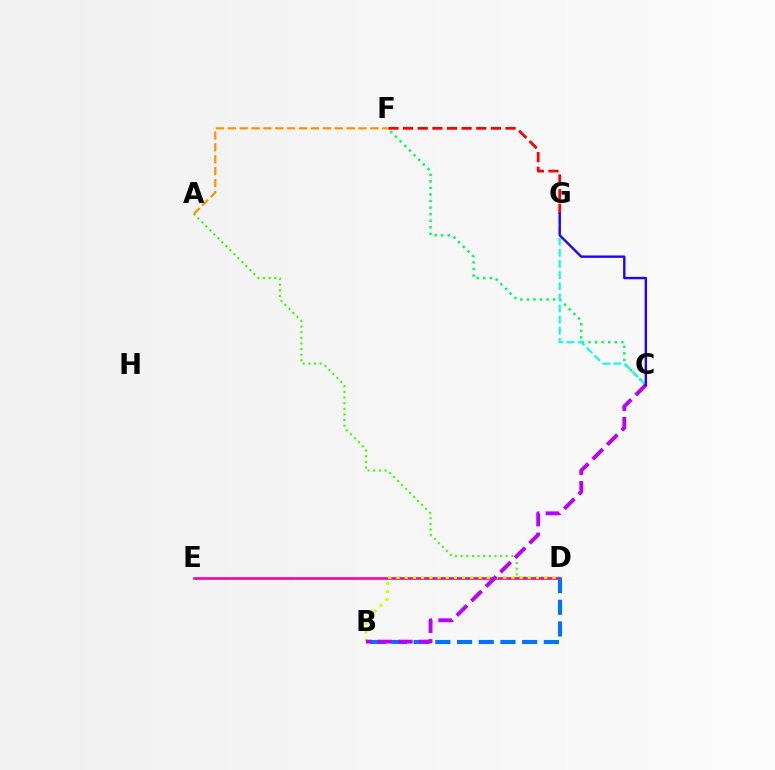{('A', 'D'): [{'color': '#3dff00', 'line_style': 'dotted', 'thickness': 1.53}], ('C', 'F'): [{'color': '#00ff5c', 'line_style': 'dotted', 'thickness': 1.78}], ('C', 'G'): [{'color': '#00fff6', 'line_style': 'dashed', 'thickness': 1.51}, {'color': '#2500ff', 'line_style': 'solid', 'thickness': 1.72}], ('D', 'E'): [{'color': '#ff00ac', 'line_style': 'solid', 'thickness': 1.92}], ('B', 'D'): [{'color': '#0074ff', 'line_style': 'dashed', 'thickness': 2.95}, {'color': '#d1ff00', 'line_style': 'dotted', 'thickness': 2.23}], ('F', 'G'): [{'color': '#ff0000', 'line_style': 'dashed', 'thickness': 1.99}], ('B', 'C'): [{'color': '#b900ff', 'line_style': 'dashed', 'thickness': 2.78}], ('A', 'F'): [{'color': '#ff9400', 'line_style': 'dashed', 'thickness': 1.61}]}